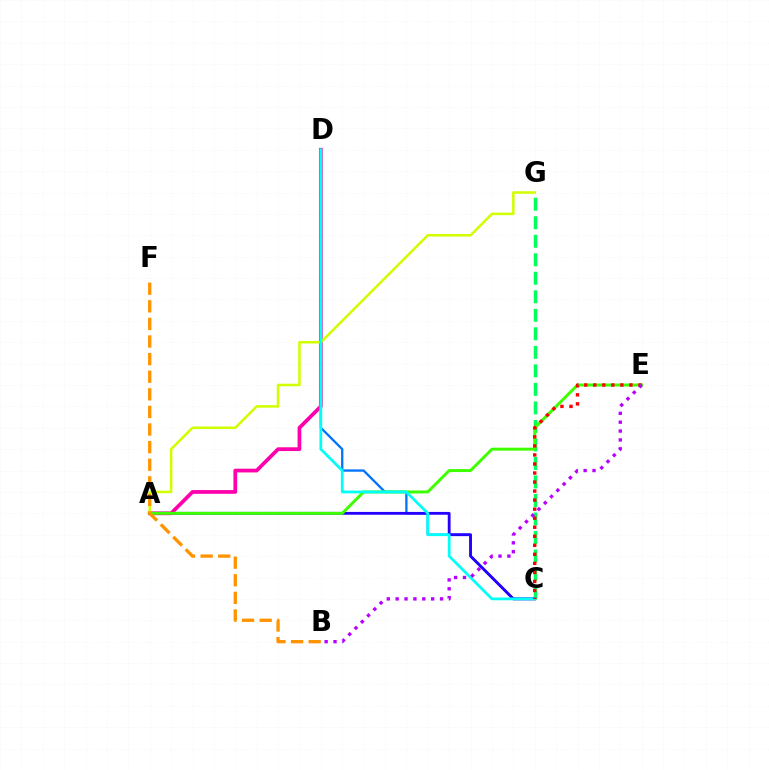{('C', 'D'): [{'color': '#0074ff', 'line_style': 'solid', 'thickness': 1.66}, {'color': '#00fff6', 'line_style': 'solid', 'thickness': 1.98}], ('C', 'G'): [{'color': '#00ff5c', 'line_style': 'dashed', 'thickness': 2.52}], ('A', 'C'): [{'color': '#2500ff', 'line_style': 'solid', 'thickness': 2.03}], ('A', 'D'): [{'color': '#ff00ac', 'line_style': 'solid', 'thickness': 2.69}], ('A', 'G'): [{'color': '#d1ff00', 'line_style': 'solid', 'thickness': 1.84}], ('A', 'E'): [{'color': '#3dff00', 'line_style': 'solid', 'thickness': 2.14}], ('C', 'E'): [{'color': '#ff0000', 'line_style': 'dotted', 'thickness': 2.46}], ('B', 'E'): [{'color': '#b900ff', 'line_style': 'dotted', 'thickness': 2.41}], ('B', 'F'): [{'color': '#ff9400', 'line_style': 'dashed', 'thickness': 2.39}]}